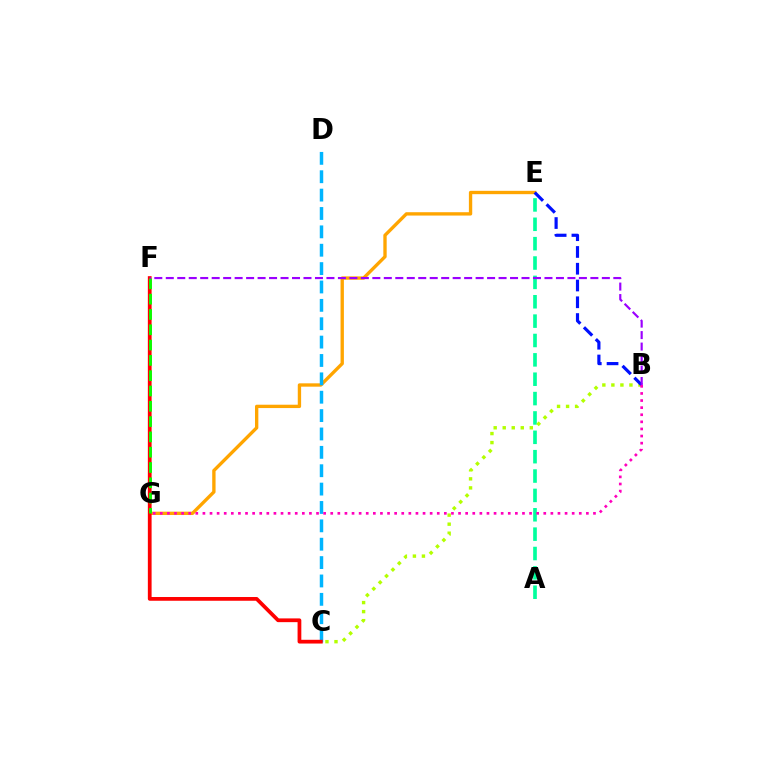{('E', 'G'): [{'color': '#ffa500', 'line_style': 'solid', 'thickness': 2.41}], ('C', 'D'): [{'color': '#00b5ff', 'line_style': 'dashed', 'thickness': 2.5}], ('C', 'F'): [{'color': '#ff0000', 'line_style': 'solid', 'thickness': 2.7}], ('F', 'G'): [{'color': '#08ff00', 'line_style': 'dashed', 'thickness': 2.08}], ('A', 'E'): [{'color': '#00ff9d', 'line_style': 'dashed', 'thickness': 2.63}], ('B', 'C'): [{'color': '#b3ff00', 'line_style': 'dotted', 'thickness': 2.45}], ('B', 'E'): [{'color': '#0010ff', 'line_style': 'dashed', 'thickness': 2.28}], ('B', 'G'): [{'color': '#ff00bd', 'line_style': 'dotted', 'thickness': 1.93}], ('B', 'F'): [{'color': '#9b00ff', 'line_style': 'dashed', 'thickness': 1.56}]}